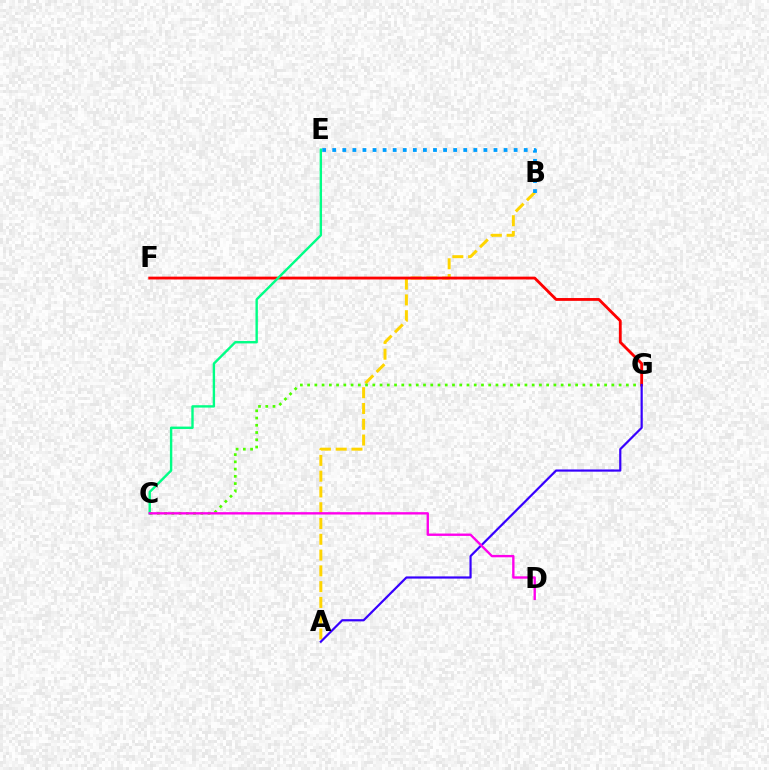{('A', 'B'): [{'color': '#ffd500', 'line_style': 'dashed', 'thickness': 2.14}], ('B', 'E'): [{'color': '#009eff', 'line_style': 'dotted', 'thickness': 2.74}], ('C', 'G'): [{'color': '#4fff00', 'line_style': 'dotted', 'thickness': 1.97}], ('F', 'G'): [{'color': '#ff0000', 'line_style': 'solid', 'thickness': 2.03}], ('A', 'G'): [{'color': '#3700ff', 'line_style': 'solid', 'thickness': 1.59}], ('C', 'E'): [{'color': '#00ff86', 'line_style': 'solid', 'thickness': 1.72}], ('C', 'D'): [{'color': '#ff00ed', 'line_style': 'solid', 'thickness': 1.7}]}